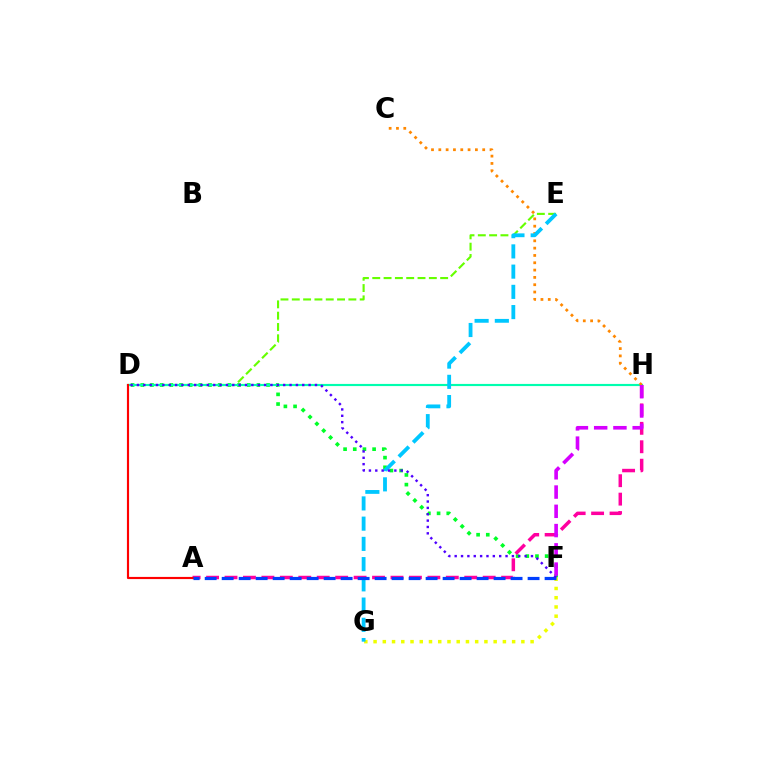{('D', 'E'): [{'color': '#66ff00', 'line_style': 'dashed', 'thickness': 1.54}], ('D', 'F'): [{'color': '#00ff27', 'line_style': 'dotted', 'thickness': 2.63}, {'color': '#4f00ff', 'line_style': 'dotted', 'thickness': 1.73}], ('D', 'H'): [{'color': '#00ffaf', 'line_style': 'solid', 'thickness': 1.55}], ('A', 'H'): [{'color': '#ff00a0', 'line_style': 'dashed', 'thickness': 2.51}], ('C', 'H'): [{'color': '#ff8800', 'line_style': 'dotted', 'thickness': 1.99}], ('F', 'G'): [{'color': '#eeff00', 'line_style': 'dotted', 'thickness': 2.51}], ('A', 'D'): [{'color': '#ff0000', 'line_style': 'solid', 'thickness': 1.56}], ('E', 'G'): [{'color': '#00c7ff', 'line_style': 'dashed', 'thickness': 2.75}], ('A', 'F'): [{'color': '#003fff', 'line_style': 'dashed', 'thickness': 2.31}], ('F', 'H'): [{'color': '#d600ff', 'line_style': 'dashed', 'thickness': 2.62}]}